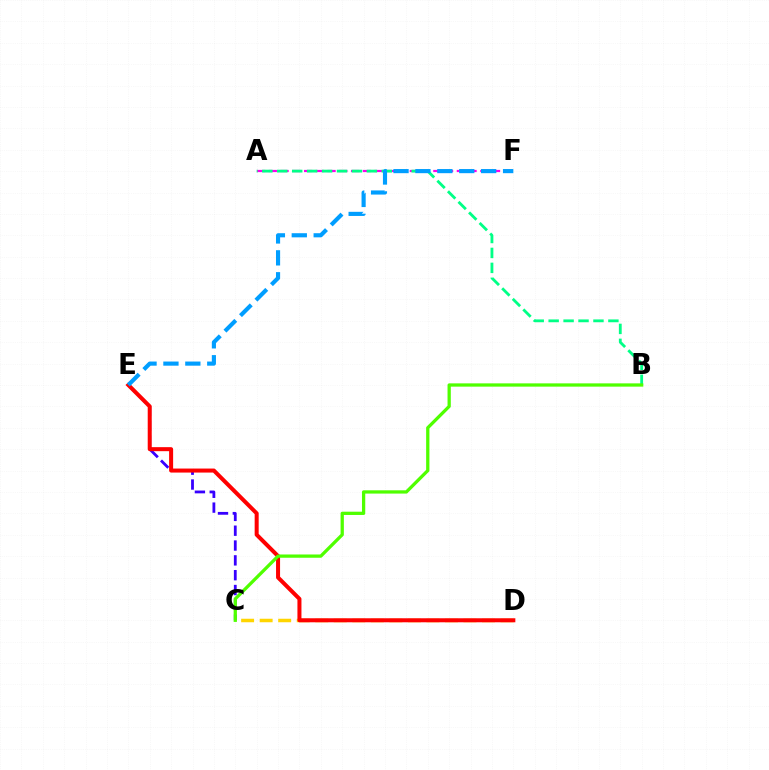{('A', 'F'): [{'color': '#ff00ed', 'line_style': 'dashed', 'thickness': 1.6}], ('C', 'D'): [{'color': '#ffd500', 'line_style': 'dashed', 'thickness': 2.52}], ('C', 'E'): [{'color': '#3700ff', 'line_style': 'dashed', 'thickness': 2.01}], ('A', 'B'): [{'color': '#00ff86', 'line_style': 'dashed', 'thickness': 2.03}], ('D', 'E'): [{'color': '#ff0000', 'line_style': 'solid', 'thickness': 2.89}], ('B', 'C'): [{'color': '#4fff00', 'line_style': 'solid', 'thickness': 2.36}], ('E', 'F'): [{'color': '#009eff', 'line_style': 'dashed', 'thickness': 2.98}]}